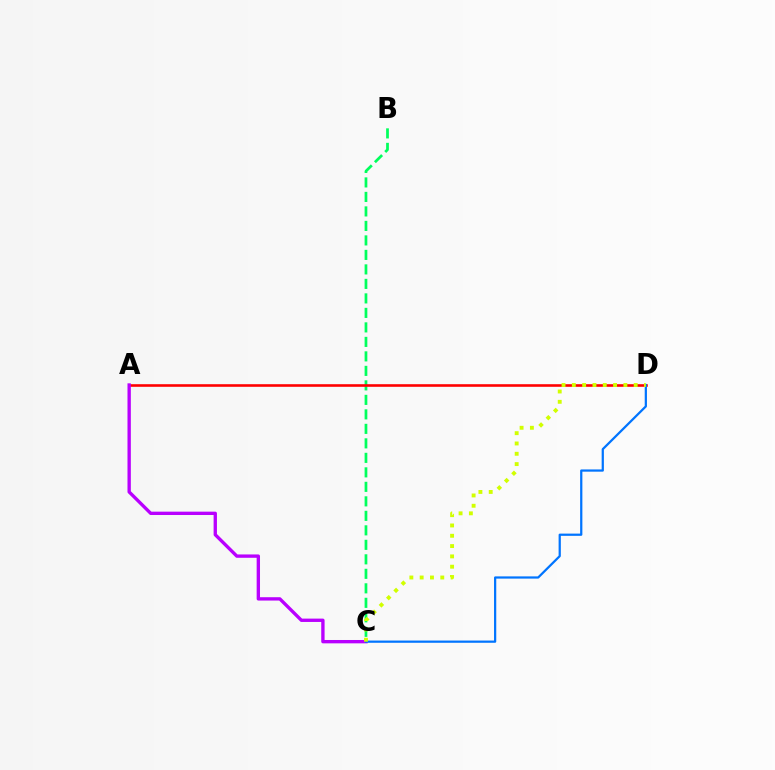{('B', 'C'): [{'color': '#00ff5c', 'line_style': 'dashed', 'thickness': 1.97}], ('A', 'D'): [{'color': '#ff0000', 'line_style': 'solid', 'thickness': 1.88}], ('A', 'C'): [{'color': '#b900ff', 'line_style': 'solid', 'thickness': 2.41}], ('C', 'D'): [{'color': '#0074ff', 'line_style': 'solid', 'thickness': 1.61}, {'color': '#d1ff00', 'line_style': 'dotted', 'thickness': 2.8}]}